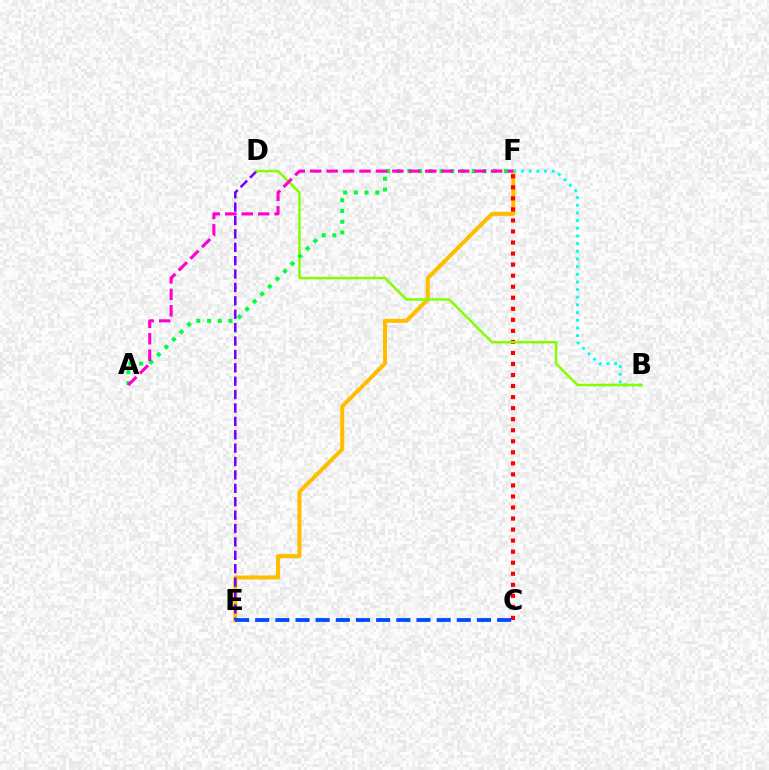{('E', 'F'): [{'color': '#ffbd00', 'line_style': 'solid', 'thickness': 2.9}], ('D', 'E'): [{'color': '#7200ff', 'line_style': 'dashed', 'thickness': 1.82}], ('B', 'F'): [{'color': '#00fff6', 'line_style': 'dotted', 'thickness': 2.08}], ('C', 'E'): [{'color': '#004bff', 'line_style': 'dashed', 'thickness': 2.74}], ('C', 'F'): [{'color': '#ff0000', 'line_style': 'dotted', 'thickness': 3.0}], ('B', 'D'): [{'color': '#84ff00', 'line_style': 'solid', 'thickness': 1.81}], ('A', 'F'): [{'color': '#00ff39', 'line_style': 'dotted', 'thickness': 2.91}, {'color': '#ff00cf', 'line_style': 'dashed', 'thickness': 2.23}]}